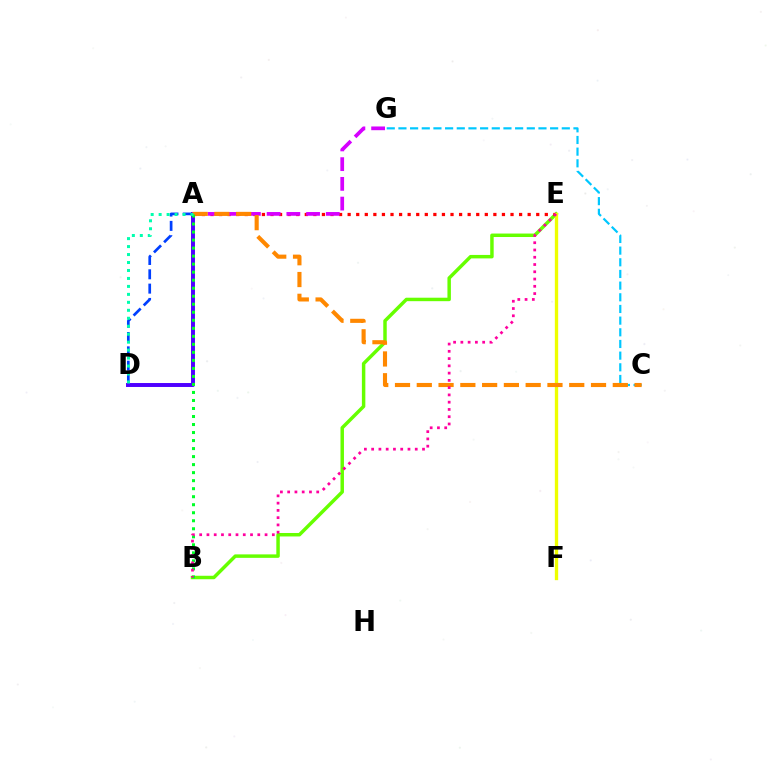{('B', 'E'): [{'color': '#66ff00', 'line_style': 'solid', 'thickness': 2.5}, {'color': '#ff00a0', 'line_style': 'dotted', 'thickness': 1.97}], ('A', 'E'): [{'color': '#ff0000', 'line_style': 'dotted', 'thickness': 2.33}], ('A', 'D'): [{'color': '#003fff', 'line_style': 'dashed', 'thickness': 1.95}, {'color': '#4f00ff', 'line_style': 'solid', 'thickness': 2.84}, {'color': '#00ffaf', 'line_style': 'dotted', 'thickness': 2.16}], ('E', 'F'): [{'color': '#eeff00', 'line_style': 'solid', 'thickness': 2.4}], ('A', 'G'): [{'color': '#d600ff', 'line_style': 'dashed', 'thickness': 2.68}], ('C', 'G'): [{'color': '#00c7ff', 'line_style': 'dashed', 'thickness': 1.59}], ('A', 'C'): [{'color': '#ff8800', 'line_style': 'dashed', 'thickness': 2.96}], ('A', 'B'): [{'color': '#00ff27', 'line_style': 'dotted', 'thickness': 2.18}]}